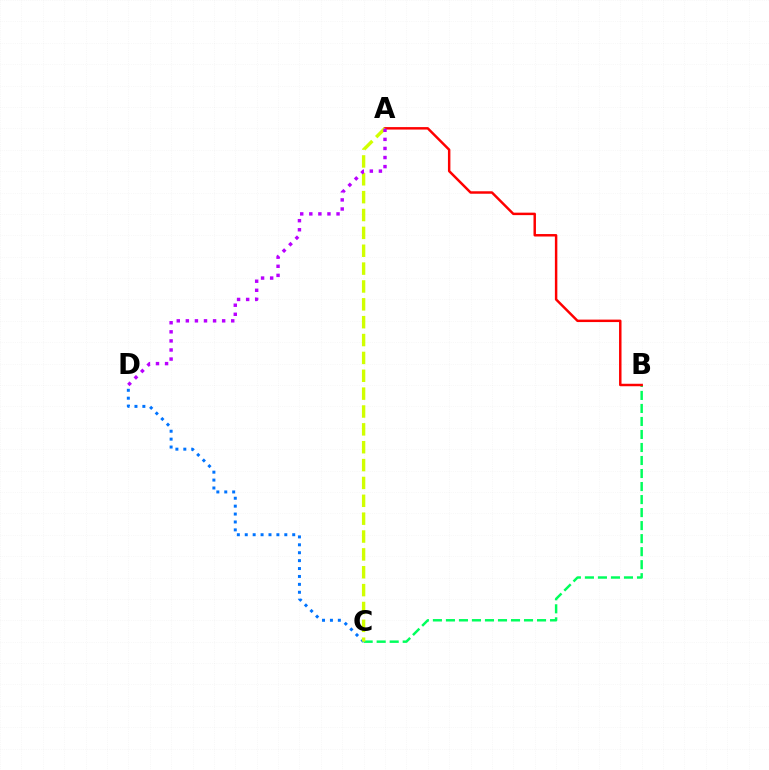{('B', 'C'): [{'color': '#00ff5c', 'line_style': 'dashed', 'thickness': 1.77}], ('A', 'B'): [{'color': '#ff0000', 'line_style': 'solid', 'thickness': 1.78}], ('C', 'D'): [{'color': '#0074ff', 'line_style': 'dotted', 'thickness': 2.15}], ('A', 'C'): [{'color': '#d1ff00', 'line_style': 'dashed', 'thickness': 2.43}], ('A', 'D'): [{'color': '#b900ff', 'line_style': 'dotted', 'thickness': 2.47}]}